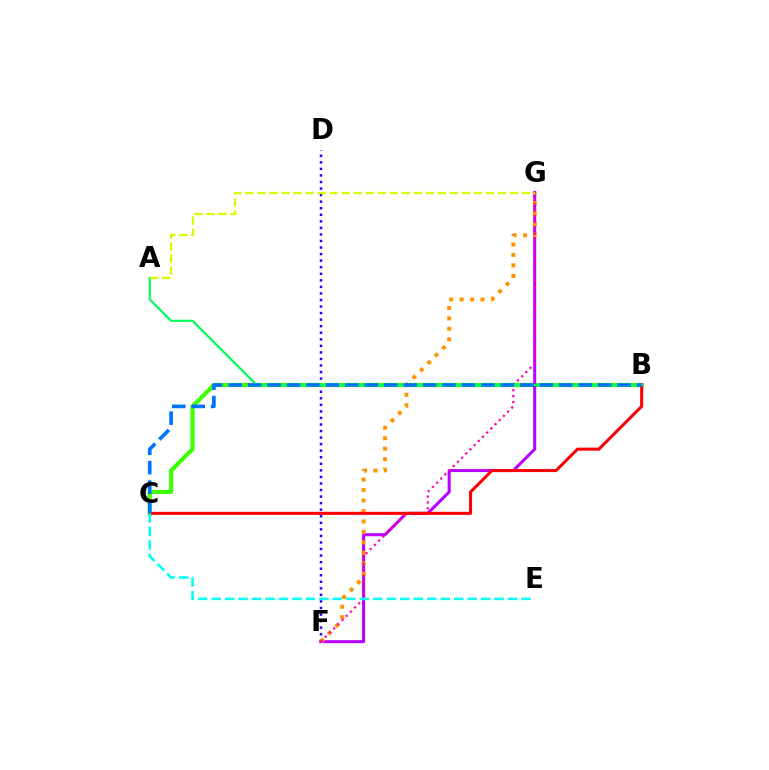{('B', 'C'): [{'color': '#3dff00', 'line_style': 'solid', 'thickness': 2.98}, {'color': '#ff0000', 'line_style': 'solid', 'thickness': 2.19}, {'color': '#0074ff', 'line_style': 'dashed', 'thickness': 2.64}], ('D', 'F'): [{'color': '#2500ff', 'line_style': 'dotted', 'thickness': 1.78}], ('F', 'G'): [{'color': '#b900ff', 'line_style': 'solid', 'thickness': 2.18}, {'color': '#ff9400', 'line_style': 'dotted', 'thickness': 2.84}, {'color': '#ff00ac', 'line_style': 'dotted', 'thickness': 1.6}], ('A', 'B'): [{'color': '#00ff5c', 'line_style': 'solid', 'thickness': 1.58}], ('A', 'G'): [{'color': '#d1ff00', 'line_style': 'dashed', 'thickness': 1.63}], ('C', 'E'): [{'color': '#00fff6', 'line_style': 'dashed', 'thickness': 1.83}]}